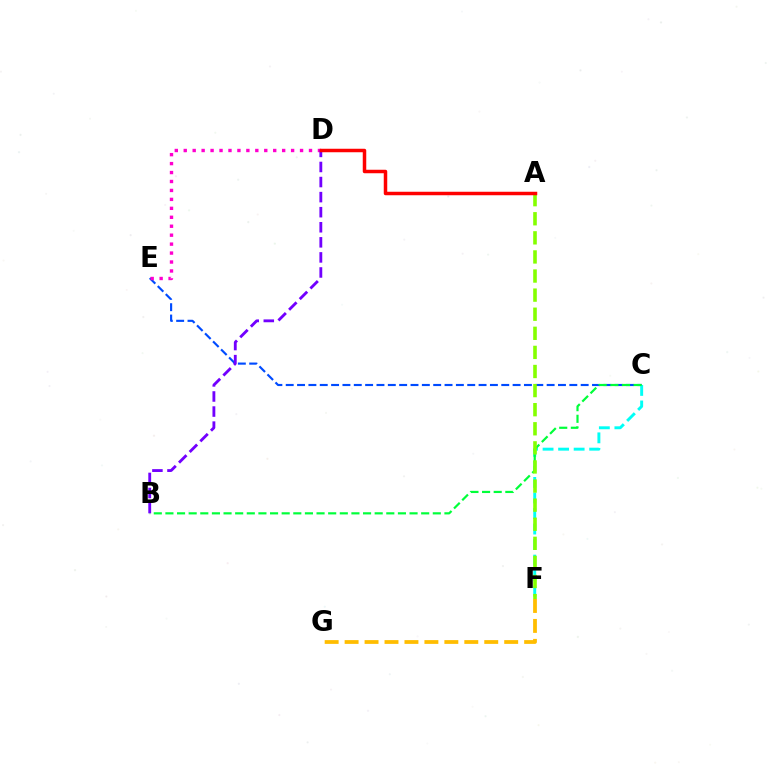{('C', 'E'): [{'color': '#004bff', 'line_style': 'dashed', 'thickness': 1.54}], ('C', 'F'): [{'color': '#00fff6', 'line_style': 'dashed', 'thickness': 2.11}], ('D', 'E'): [{'color': '#ff00cf', 'line_style': 'dotted', 'thickness': 2.43}], ('B', 'C'): [{'color': '#00ff39', 'line_style': 'dashed', 'thickness': 1.58}], ('A', 'F'): [{'color': '#84ff00', 'line_style': 'dashed', 'thickness': 2.59}], ('B', 'D'): [{'color': '#7200ff', 'line_style': 'dashed', 'thickness': 2.05}], ('A', 'D'): [{'color': '#ff0000', 'line_style': 'solid', 'thickness': 2.51}], ('F', 'G'): [{'color': '#ffbd00', 'line_style': 'dashed', 'thickness': 2.71}]}